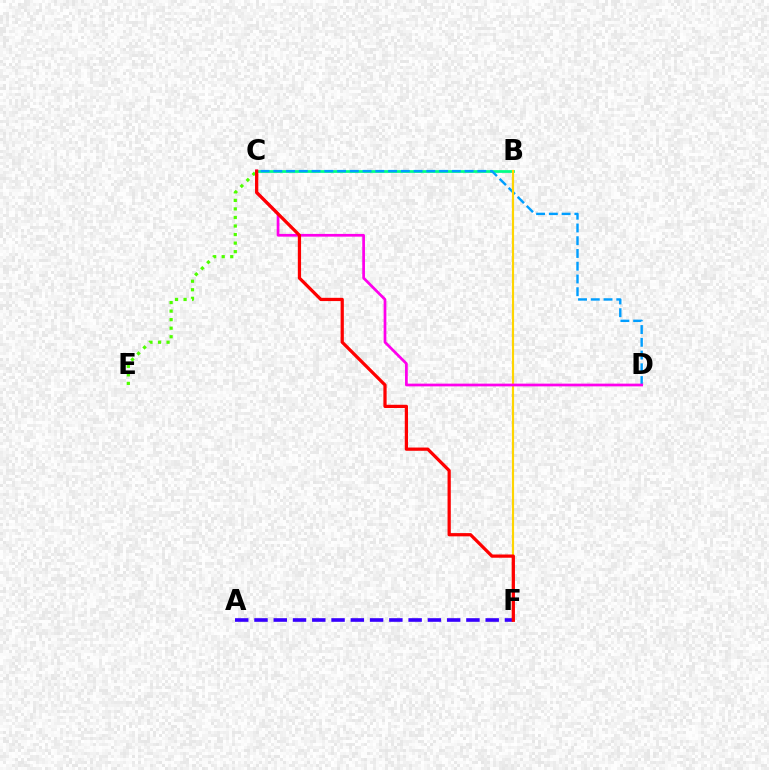{('B', 'C'): [{'color': '#00ff86', 'line_style': 'solid', 'thickness': 1.97}], ('C', 'E'): [{'color': '#4fff00', 'line_style': 'dotted', 'thickness': 2.32}], ('C', 'D'): [{'color': '#009eff', 'line_style': 'dashed', 'thickness': 1.73}, {'color': '#ff00ed', 'line_style': 'solid', 'thickness': 1.97}], ('B', 'F'): [{'color': '#ffd500', 'line_style': 'solid', 'thickness': 1.56}], ('A', 'F'): [{'color': '#3700ff', 'line_style': 'dashed', 'thickness': 2.62}], ('C', 'F'): [{'color': '#ff0000', 'line_style': 'solid', 'thickness': 2.33}]}